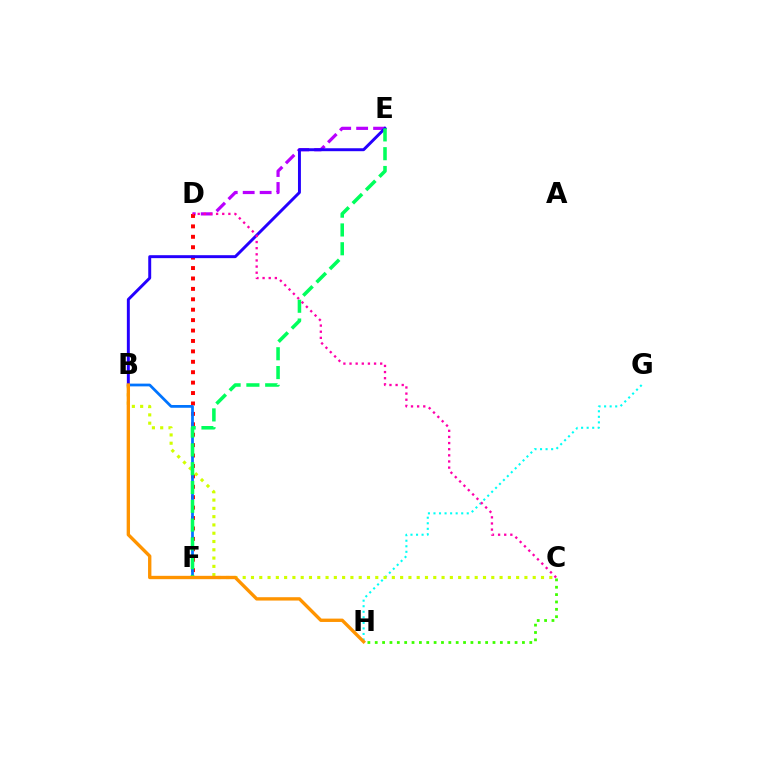{('G', 'H'): [{'color': '#00fff6', 'line_style': 'dotted', 'thickness': 1.51}], ('D', 'E'): [{'color': '#b900ff', 'line_style': 'dashed', 'thickness': 2.3}], ('D', 'F'): [{'color': '#ff0000', 'line_style': 'dotted', 'thickness': 2.83}], ('B', 'F'): [{'color': '#0074ff', 'line_style': 'solid', 'thickness': 1.98}], ('B', 'E'): [{'color': '#2500ff', 'line_style': 'solid', 'thickness': 2.12}], ('C', 'H'): [{'color': '#3dff00', 'line_style': 'dotted', 'thickness': 2.0}], ('B', 'C'): [{'color': '#d1ff00', 'line_style': 'dotted', 'thickness': 2.25}], ('E', 'F'): [{'color': '#00ff5c', 'line_style': 'dashed', 'thickness': 2.55}], ('B', 'H'): [{'color': '#ff9400', 'line_style': 'solid', 'thickness': 2.41}], ('C', 'D'): [{'color': '#ff00ac', 'line_style': 'dotted', 'thickness': 1.67}]}